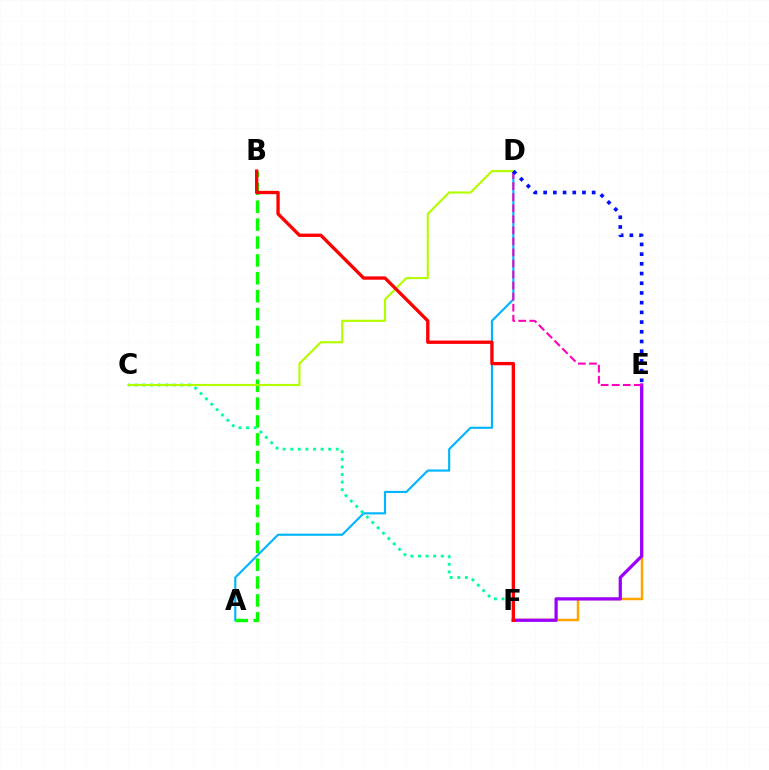{('E', 'F'): [{'color': '#ffa500', 'line_style': 'solid', 'thickness': 1.79}, {'color': '#9b00ff', 'line_style': 'solid', 'thickness': 2.33}], ('A', 'D'): [{'color': '#00b5ff', 'line_style': 'solid', 'thickness': 1.54}], ('A', 'B'): [{'color': '#08ff00', 'line_style': 'dashed', 'thickness': 2.43}], ('D', 'E'): [{'color': '#ff00bd', 'line_style': 'dashed', 'thickness': 1.5}, {'color': '#0010ff', 'line_style': 'dotted', 'thickness': 2.64}], ('C', 'F'): [{'color': '#00ff9d', 'line_style': 'dotted', 'thickness': 2.06}], ('C', 'D'): [{'color': '#b3ff00', 'line_style': 'solid', 'thickness': 1.56}], ('B', 'F'): [{'color': '#ff0000', 'line_style': 'solid', 'thickness': 2.4}]}